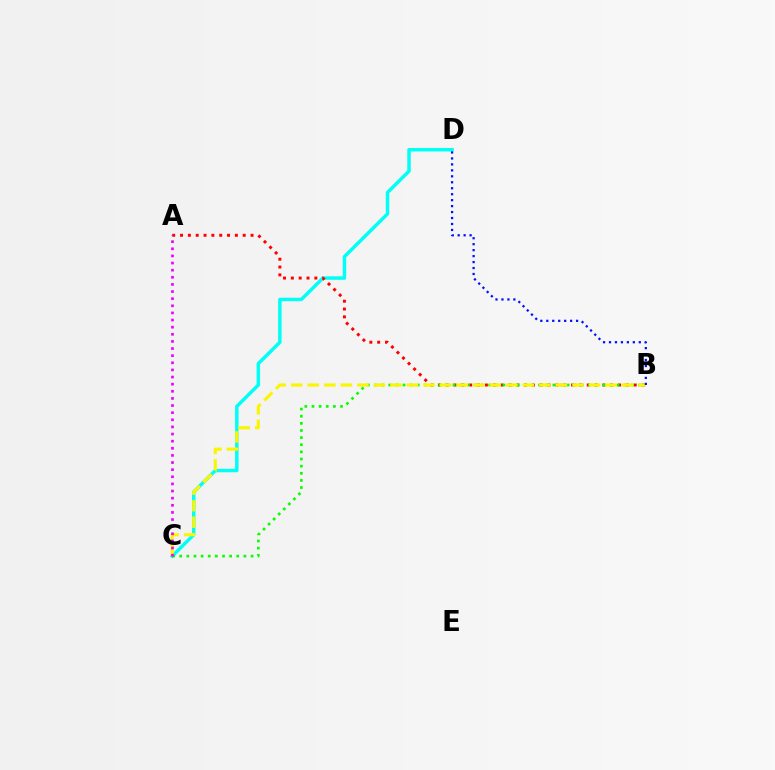{('C', 'D'): [{'color': '#00fff6', 'line_style': 'solid', 'thickness': 2.49}], ('A', 'B'): [{'color': '#ff0000', 'line_style': 'dotted', 'thickness': 2.13}], ('B', 'C'): [{'color': '#08ff00', 'line_style': 'dotted', 'thickness': 1.94}, {'color': '#fcf500', 'line_style': 'dashed', 'thickness': 2.25}], ('B', 'D'): [{'color': '#0010ff', 'line_style': 'dotted', 'thickness': 1.62}], ('A', 'C'): [{'color': '#ee00ff', 'line_style': 'dotted', 'thickness': 1.94}]}